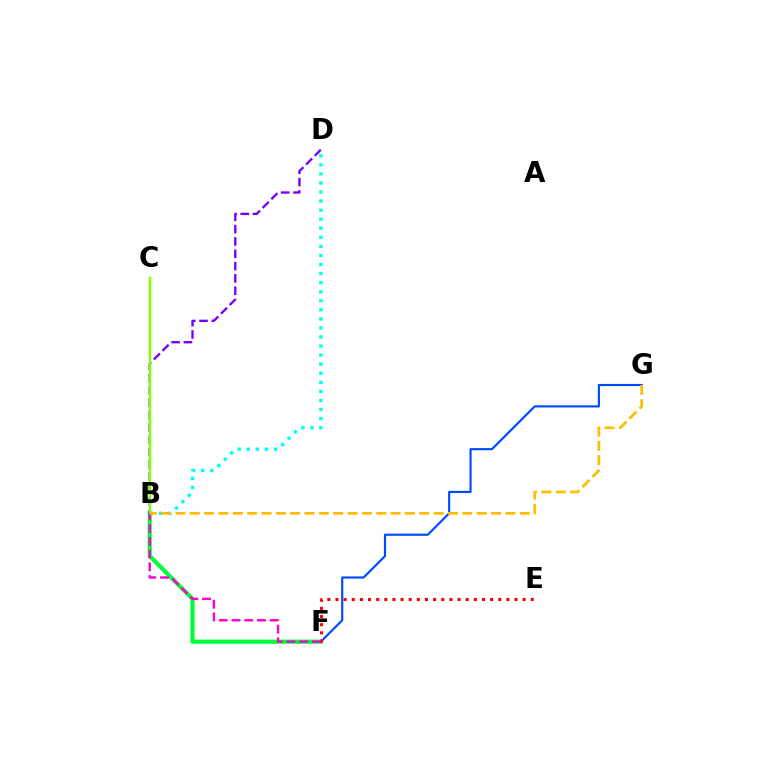{('B', 'F'): [{'color': '#00ff39', 'line_style': 'solid', 'thickness': 2.97}, {'color': '#ff00cf', 'line_style': 'dashed', 'thickness': 1.73}], ('F', 'G'): [{'color': '#004bff', 'line_style': 'solid', 'thickness': 1.55}], ('B', 'D'): [{'color': '#7200ff', 'line_style': 'dashed', 'thickness': 1.67}, {'color': '#00fff6', 'line_style': 'dotted', 'thickness': 2.46}], ('E', 'F'): [{'color': '#ff0000', 'line_style': 'dotted', 'thickness': 2.21}], ('B', 'C'): [{'color': '#84ff00', 'line_style': 'solid', 'thickness': 1.79}], ('B', 'G'): [{'color': '#ffbd00', 'line_style': 'dashed', 'thickness': 1.95}]}